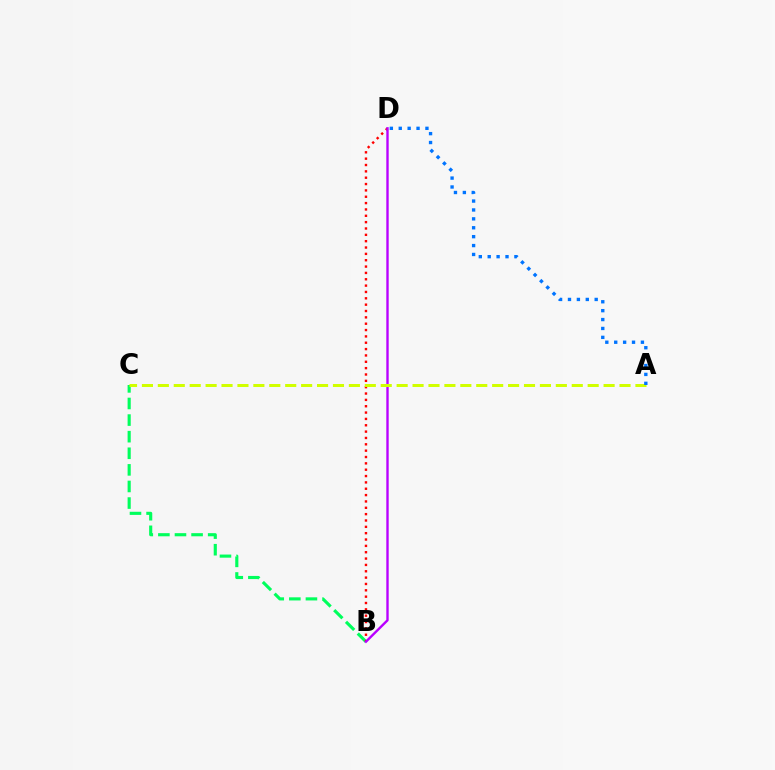{('B', 'C'): [{'color': '#00ff5c', 'line_style': 'dashed', 'thickness': 2.25}], ('B', 'D'): [{'color': '#ff0000', 'line_style': 'dotted', 'thickness': 1.72}, {'color': '#b900ff', 'line_style': 'solid', 'thickness': 1.72}], ('A', 'C'): [{'color': '#d1ff00', 'line_style': 'dashed', 'thickness': 2.16}], ('A', 'D'): [{'color': '#0074ff', 'line_style': 'dotted', 'thickness': 2.42}]}